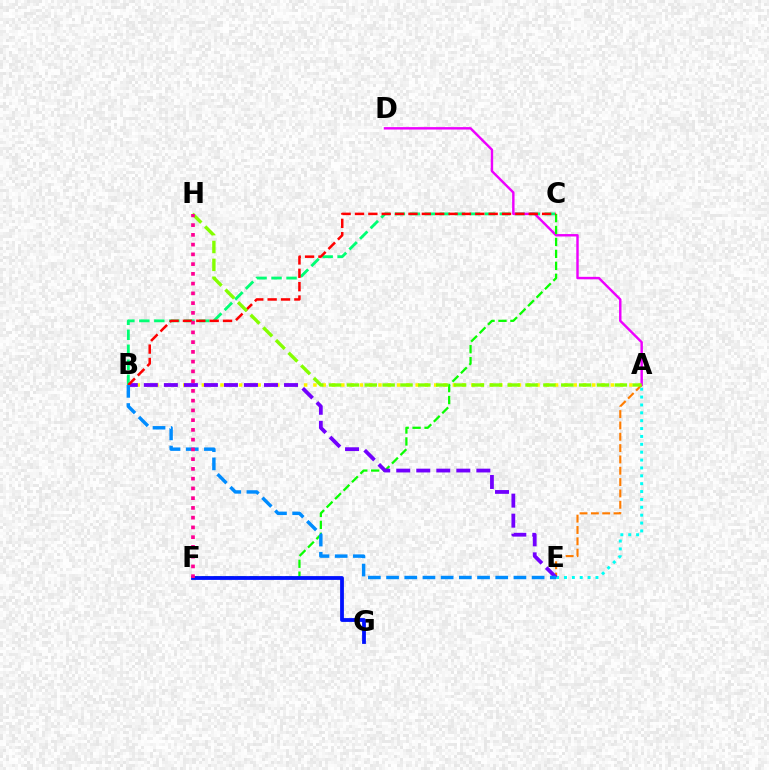{('B', 'C'): [{'color': '#00ff74', 'line_style': 'dashed', 'thickness': 2.04}, {'color': '#ff0000', 'line_style': 'dashed', 'thickness': 1.82}], ('A', 'B'): [{'color': '#fcf500', 'line_style': 'dotted', 'thickness': 2.53}], ('A', 'D'): [{'color': '#ee00ff', 'line_style': 'solid', 'thickness': 1.75}], ('C', 'F'): [{'color': '#08ff00', 'line_style': 'dashed', 'thickness': 1.62}], ('A', 'E'): [{'color': '#ff7c00', 'line_style': 'dashed', 'thickness': 1.54}, {'color': '#00fff6', 'line_style': 'dotted', 'thickness': 2.14}], ('B', 'E'): [{'color': '#7200ff', 'line_style': 'dashed', 'thickness': 2.72}, {'color': '#008cff', 'line_style': 'dashed', 'thickness': 2.47}], ('F', 'G'): [{'color': '#0010ff', 'line_style': 'solid', 'thickness': 2.73}], ('A', 'H'): [{'color': '#84ff00', 'line_style': 'dashed', 'thickness': 2.43}], ('F', 'H'): [{'color': '#ff0094', 'line_style': 'dotted', 'thickness': 2.65}]}